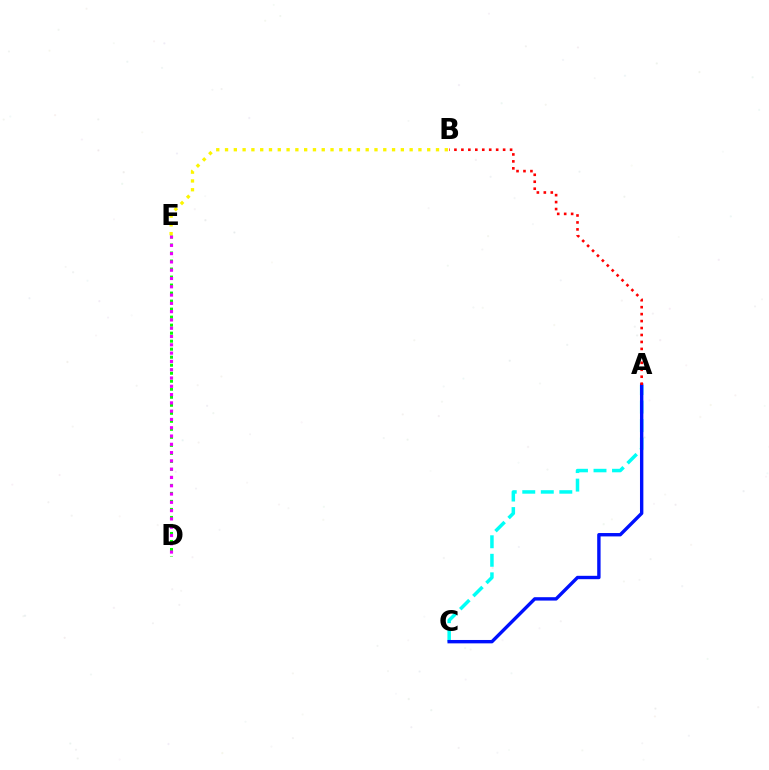{('A', 'C'): [{'color': '#00fff6', 'line_style': 'dashed', 'thickness': 2.52}, {'color': '#0010ff', 'line_style': 'solid', 'thickness': 2.44}], ('A', 'B'): [{'color': '#ff0000', 'line_style': 'dotted', 'thickness': 1.89}], ('D', 'E'): [{'color': '#08ff00', 'line_style': 'dotted', 'thickness': 2.18}, {'color': '#ee00ff', 'line_style': 'dotted', 'thickness': 2.25}], ('B', 'E'): [{'color': '#fcf500', 'line_style': 'dotted', 'thickness': 2.39}]}